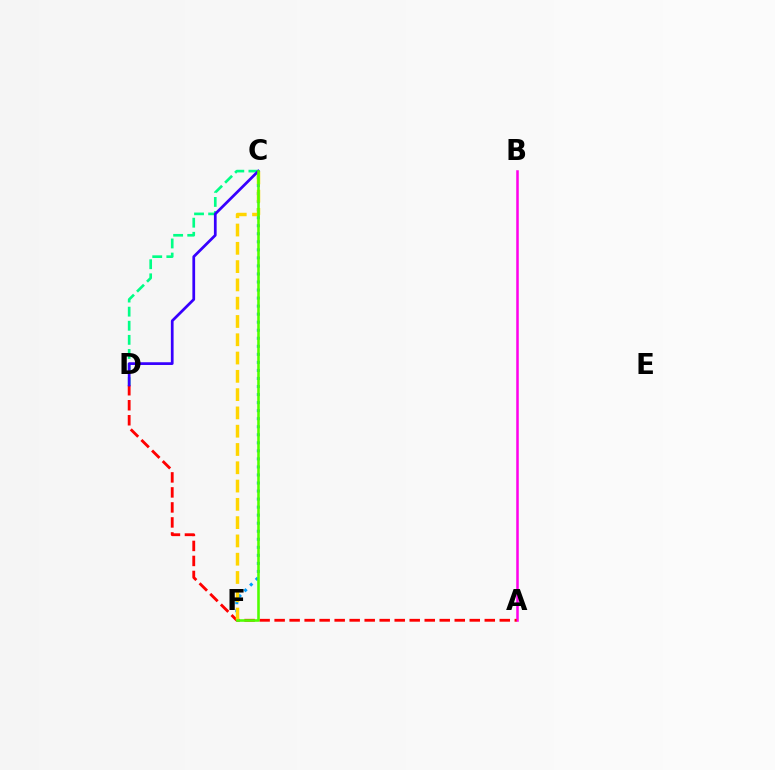{('A', 'B'): [{'color': '#ff00ed', 'line_style': 'solid', 'thickness': 1.82}], ('C', 'F'): [{'color': '#009eff', 'line_style': 'dotted', 'thickness': 2.18}, {'color': '#ffd500', 'line_style': 'dashed', 'thickness': 2.48}, {'color': '#4fff00', 'line_style': 'solid', 'thickness': 1.87}], ('A', 'D'): [{'color': '#ff0000', 'line_style': 'dashed', 'thickness': 2.04}], ('C', 'D'): [{'color': '#00ff86', 'line_style': 'dashed', 'thickness': 1.92}, {'color': '#3700ff', 'line_style': 'solid', 'thickness': 1.97}]}